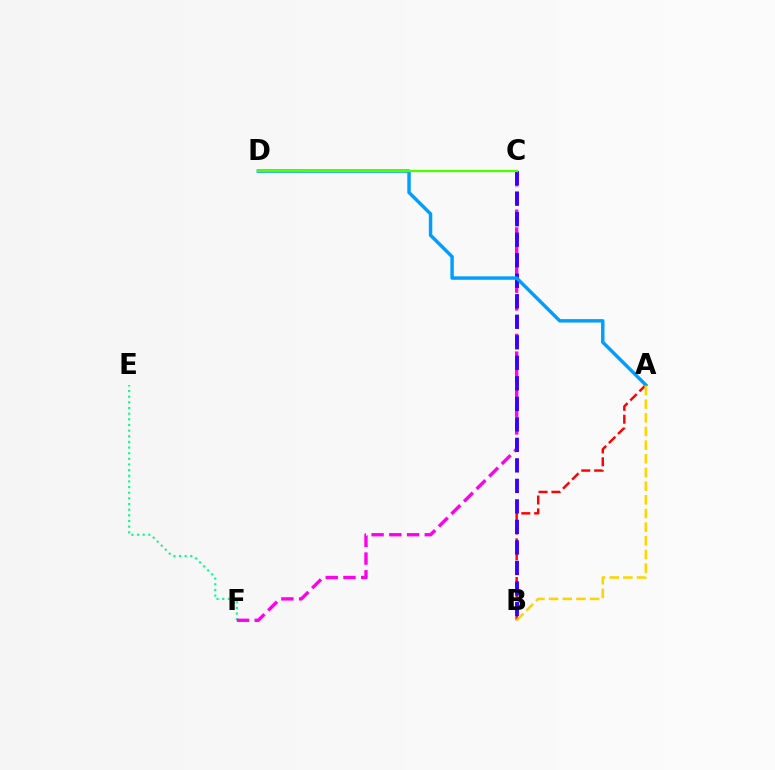{('A', 'B'): [{'color': '#ff0000', 'line_style': 'dashed', 'thickness': 1.75}, {'color': '#ffd500', 'line_style': 'dashed', 'thickness': 1.86}], ('E', 'F'): [{'color': '#00ff86', 'line_style': 'dotted', 'thickness': 1.53}], ('C', 'F'): [{'color': '#ff00ed', 'line_style': 'dashed', 'thickness': 2.41}], ('B', 'C'): [{'color': '#3700ff', 'line_style': 'dashed', 'thickness': 2.79}], ('A', 'D'): [{'color': '#009eff', 'line_style': 'solid', 'thickness': 2.48}], ('C', 'D'): [{'color': '#4fff00', 'line_style': 'solid', 'thickness': 1.67}]}